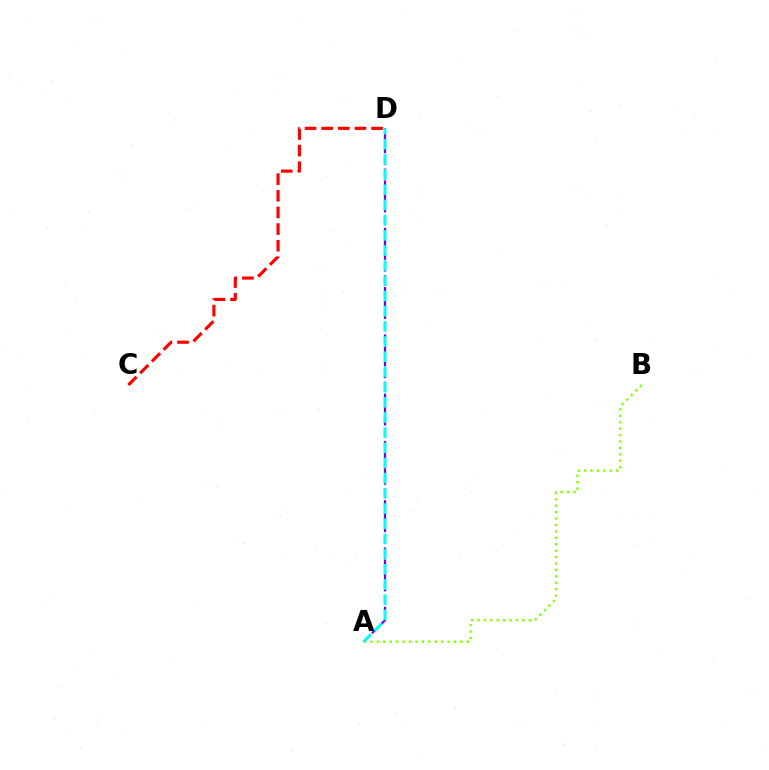{('A', 'B'): [{'color': '#84ff00', 'line_style': 'dotted', 'thickness': 1.74}], ('A', 'D'): [{'color': '#7200ff', 'line_style': 'dashed', 'thickness': 1.61}, {'color': '#00fff6', 'line_style': 'dashed', 'thickness': 2.06}], ('C', 'D'): [{'color': '#ff0000', 'line_style': 'dashed', 'thickness': 2.26}]}